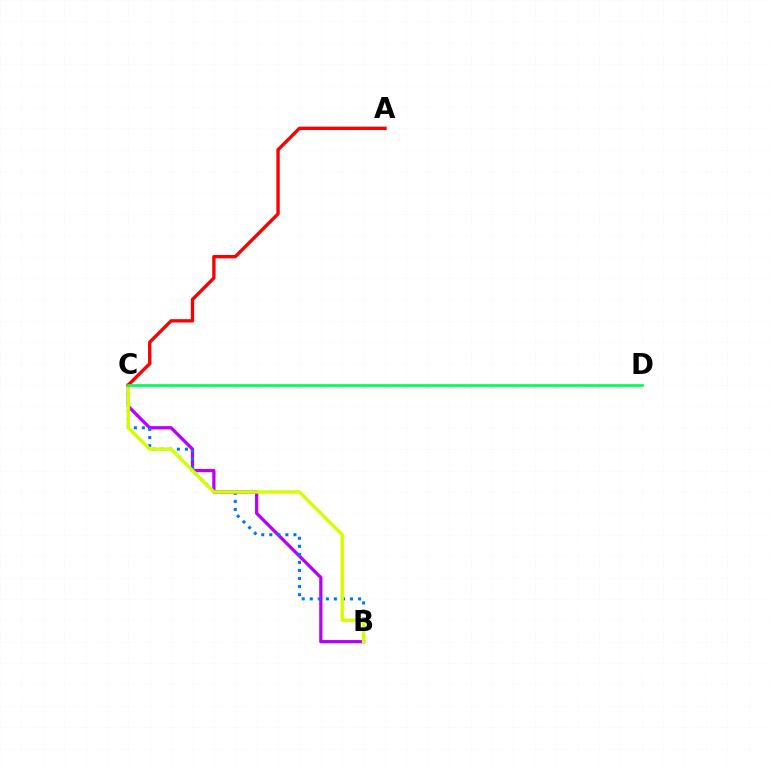{('B', 'C'): [{'color': '#b900ff', 'line_style': 'solid', 'thickness': 2.35}, {'color': '#0074ff', 'line_style': 'dotted', 'thickness': 2.19}, {'color': '#d1ff00', 'line_style': 'solid', 'thickness': 2.46}], ('A', 'C'): [{'color': '#ff0000', 'line_style': 'solid', 'thickness': 2.42}], ('C', 'D'): [{'color': '#00ff5c', 'line_style': 'solid', 'thickness': 1.97}]}